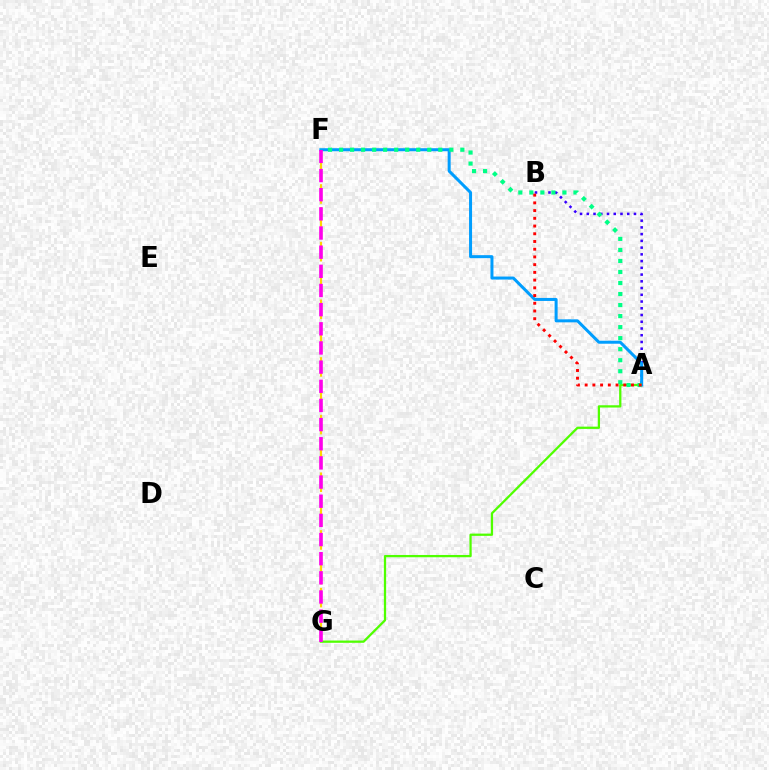{('A', 'B'): [{'color': '#3700ff', 'line_style': 'dotted', 'thickness': 1.83}, {'color': '#ff0000', 'line_style': 'dotted', 'thickness': 2.1}], ('F', 'G'): [{'color': '#ffd500', 'line_style': 'dashed', 'thickness': 1.57}, {'color': '#ff00ed', 'line_style': 'dashed', 'thickness': 2.6}], ('A', 'G'): [{'color': '#4fff00', 'line_style': 'solid', 'thickness': 1.63}], ('A', 'F'): [{'color': '#009eff', 'line_style': 'solid', 'thickness': 2.17}, {'color': '#00ff86', 'line_style': 'dotted', 'thickness': 3.0}]}